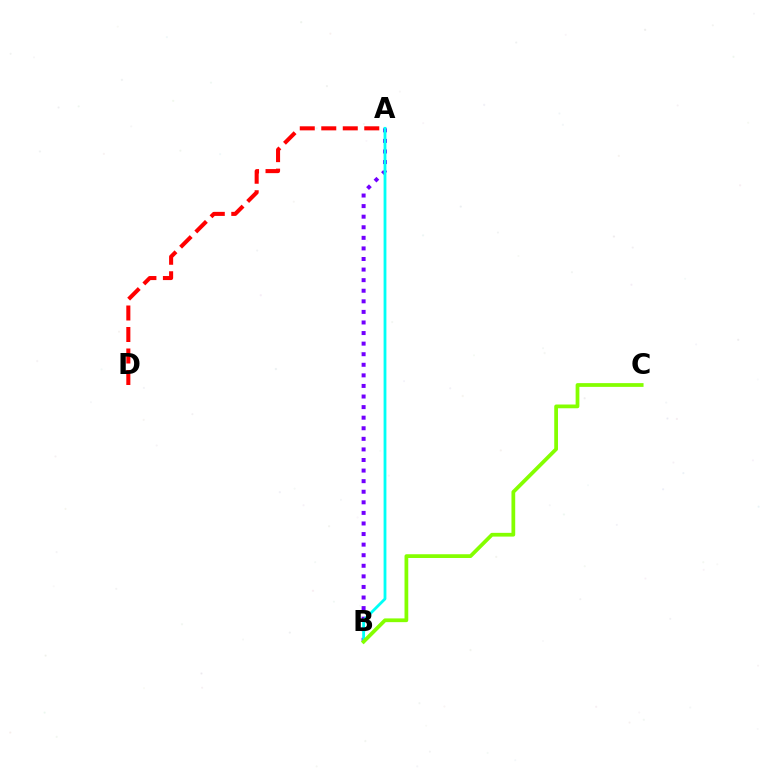{('A', 'B'): [{'color': '#7200ff', 'line_style': 'dotted', 'thickness': 2.87}, {'color': '#00fff6', 'line_style': 'solid', 'thickness': 2.02}], ('A', 'D'): [{'color': '#ff0000', 'line_style': 'dashed', 'thickness': 2.92}], ('B', 'C'): [{'color': '#84ff00', 'line_style': 'solid', 'thickness': 2.7}]}